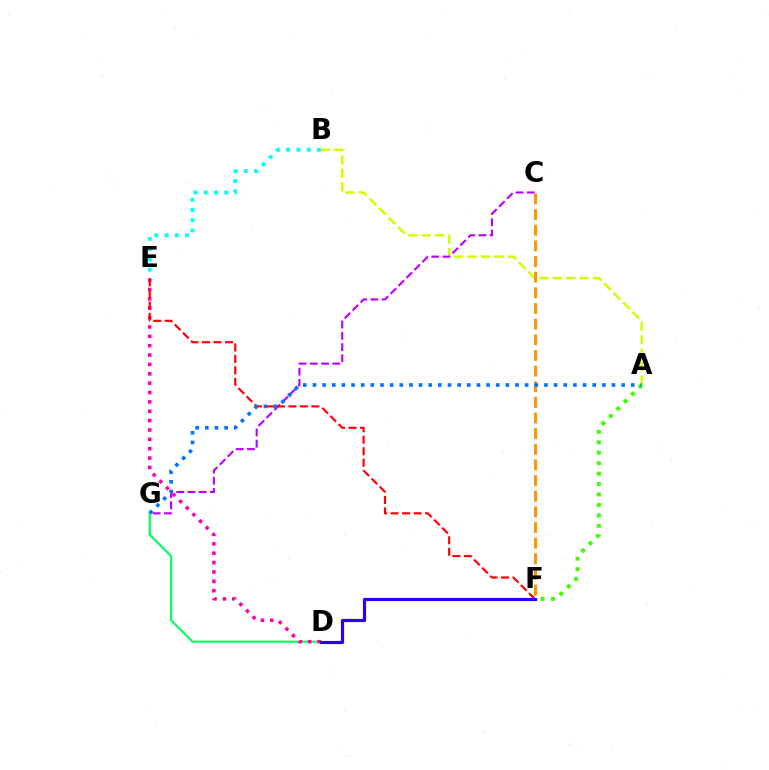{('D', 'G'): [{'color': '#00ff5c', 'line_style': 'solid', 'thickness': 1.55}], ('A', 'B'): [{'color': '#d1ff00', 'line_style': 'dashed', 'thickness': 1.83}], ('D', 'E'): [{'color': '#ff00ac', 'line_style': 'dotted', 'thickness': 2.54}], ('A', 'F'): [{'color': '#3dff00', 'line_style': 'dotted', 'thickness': 2.84}], ('C', 'G'): [{'color': '#b900ff', 'line_style': 'dashed', 'thickness': 1.52}], ('C', 'F'): [{'color': '#ff9400', 'line_style': 'dashed', 'thickness': 2.13}], ('E', 'F'): [{'color': '#ff0000', 'line_style': 'dashed', 'thickness': 1.56}], ('A', 'G'): [{'color': '#0074ff', 'line_style': 'dotted', 'thickness': 2.62}], ('D', 'F'): [{'color': '#2500ff', 'line_style': 'solid', 'thickness': 2.28}], ('B', 'E'): [{'color': '#00fff6', 'line_style': 'dotted', 'thickness': 2.78}]}